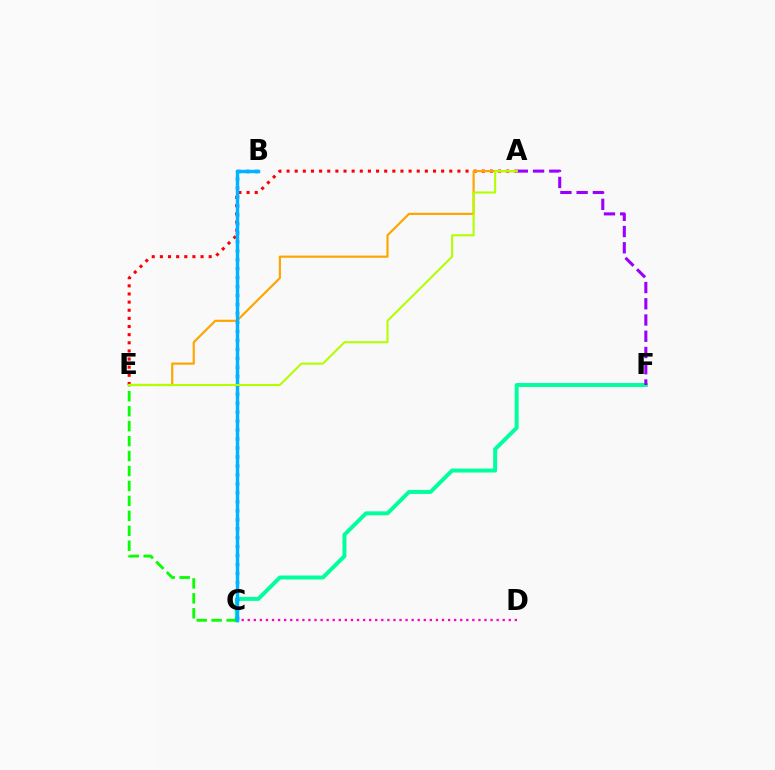{('C', 'D'): [{'color': '#ff00bd', 'line_style': 'dotted', 'thickness': 1.65}], ('A', 'E'): [{'color': '#ff0000', 'line_style': 'dotted', 'thickness': 2.21}, {'color': '#ffa500', 'line_style': 'solid', 'thickness': 1.57}, {'color': '#b3ff00', 'line_style': 'solid', 'thickness': 1.5}], ('C', 'F'): [{'color': '#00ff9d', 'line_style': 'solid', 'thickness': 2.85}], ('C', 'E'): [{'color': '#08ff00', 'line_style': 'dashed', 'thickness': 2.03}], ('A', 'F'): [{'color': '#9b00ff', 'line_style': 'dashed', 'thickness': 2.21}], ('B', 'C'): [{'color': '#0010ff', 'line_style': 'dotted', 'thickness': 2.44}, {'color': '#00b5ff', 'line_style': 'solid', 'thickness': 2.47}]}